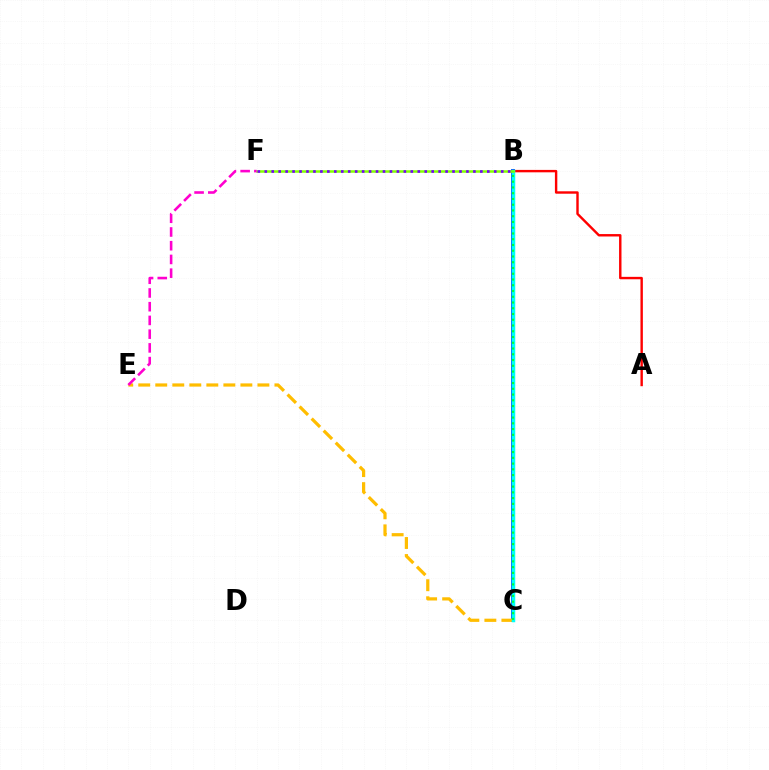{('B', 'C'): [{'color': '#004bff', 'line_style': 'solid', 'thickness': 2.8}, {'color': '#00fff6', 'line_style': 'solid', 'thickness': 2.52}, {'color': '#00ff39', 'line_style': 'dotted', 'thickness': 1.56}], ('A', 'B'): [{'color': '#ff0000', 'line_style': 'solid', 'thickness': 1.74}], ('C', 'E'): [{'color': '#ffbd00', 'line_style': 'dashed', 'thickness': 2.31}], ('B', 'F'): [{'color': '#84ff00', 'line_style': 'solid', 'thickness': 1.82}, {'color': '#7200ff', 'line_style': 'dotted', 'thickness': 1.89}], ('E', 'F'): [{'color': '#ff00cf', 'line_style': 'dashed', 'thickness': 1.87}]}